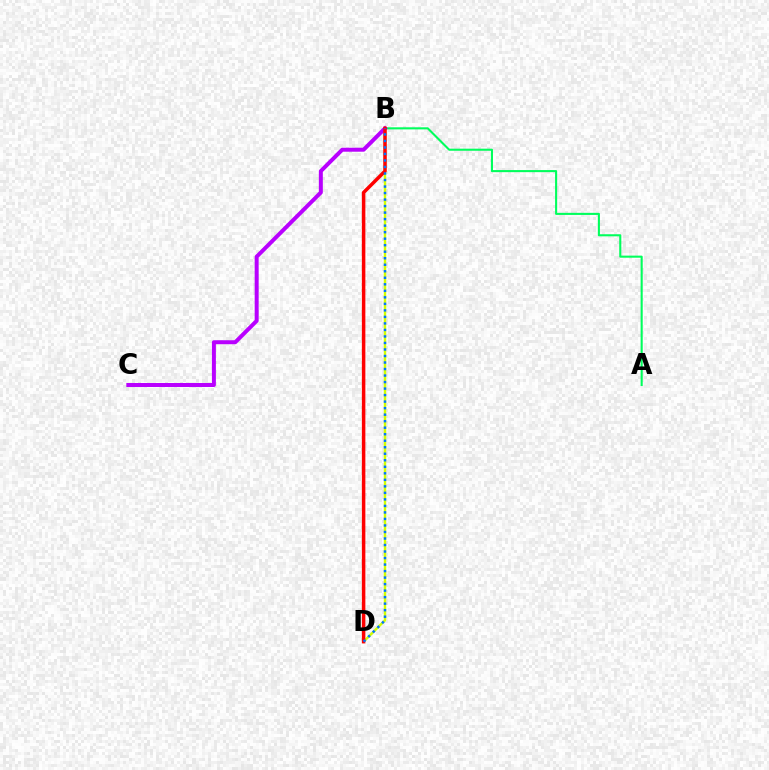{('B', 'D'): [{'color': '#d1ff00', 'line_style': 'solid', 'thickness': 1.73}, {'color': '#ff0000', 'line_style': 'solid', 'thickness': 2.51}, {'color': '#0074ff', 'line_style': 'dotted', 'thickness': 1.77}], ('A', 'B'): [{'color': '#00ff5c', 'line_style': 'solid', 'thickness': 1.5}], ('B', 'C'): [{'color': '#b900ff', 'line_style': 'solid', 'thickness': 2.87}]}